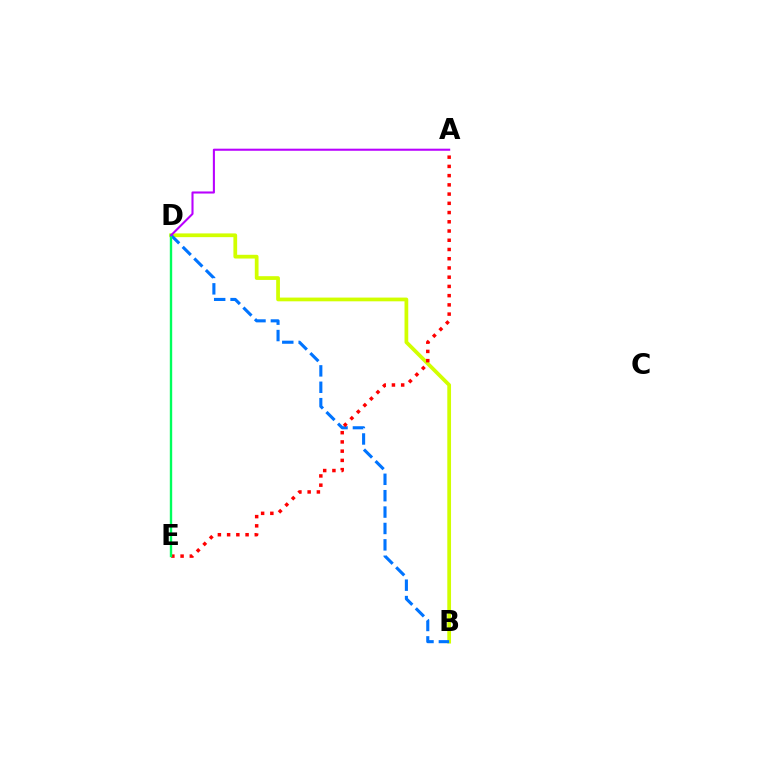{('B', 'D'): [{'color': '#d1ff00', 'line_style': 'solid', 'thickness': 2.69}, {'color': '#0074ff', 'line_style': 'dashed', 'thickness': 2.23}], ('A', 'E'): [{'color': '#ff0000', 'line_style': 'dotted', 'thickness': 2.51}], ('D', 'E'): [{'color': '#00ff5c', 'line_style': 'solid', 'thickness': 1.72}], ('A', 'D'): [{'color': '#b900ff', 'line_style': 'solid', 'thickness': 1.5}]}